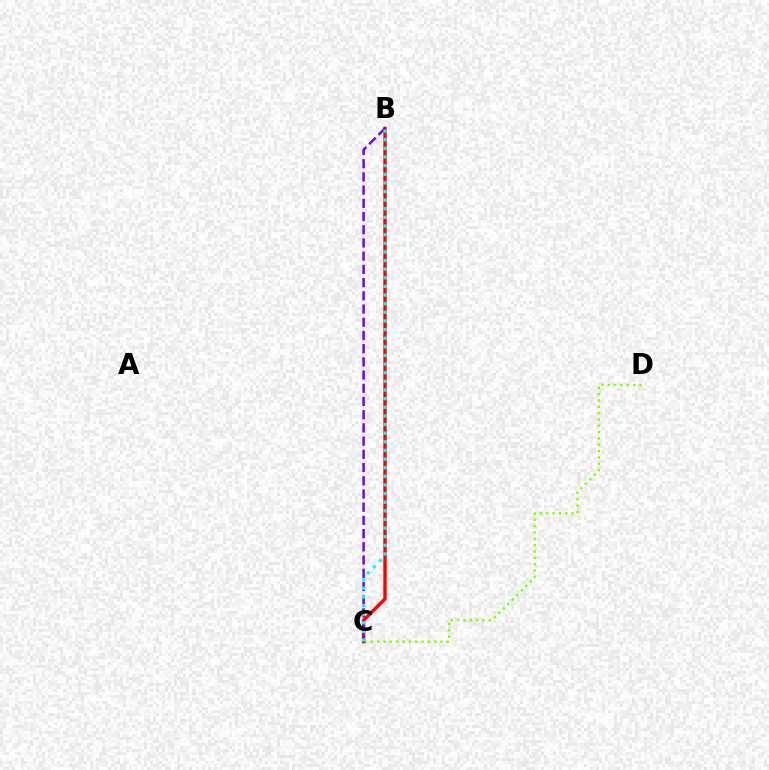{('C', 'D'): [{'color': '#84ff00', 'line_style': 'dotted', 'thickness': 1.72}], ('B', 'C'): [{'color': '#ff0000', 'line_style': 'solid', 'thickness': 2.44}, {'color': '#7200ff', 'line_style': 'dashed', 'thickness': 1.79}, {'color': '#00fff6', 'line_style': 'dotted', 'thickness': 2.34}]}